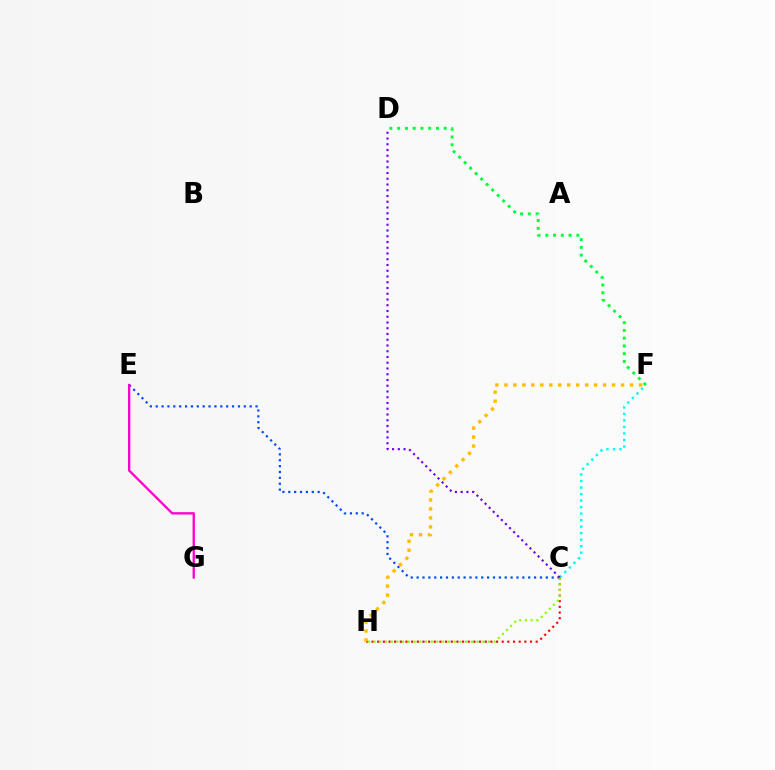{('D', 'F'): [{'color': '#00ff39', 'line_style': 'dotted', 'thickness': 2.11}], ('C', 'E'): [{'color': '#004bff', 'line_style': 'dotted', 'thickness': 1.6}], ('C', 'F'): [{'color': '#00fff6', 'line_style': 'dotted', 'thickness': 1.77}], ('C', 'H'): [{'color': '#ff0000', 'line_style': 'dotted', 'thickness': 1.54}, {'color': '#84ff00', 'line_style': 'dotted', 'thickness': 1.55}], ('F', 'H'): [{'color': '#ffbd00', 'line_style': 'dotted', 'thickness': 2.44}], ('E', 'G'): [{'color': '#ff00cf', 'line_style': 'solid', 'thickness': 1.68}], ('C', 'D'): [{'color': '#7200ff', 'line_style': 'dotted', 'thickness': 1.56}]}